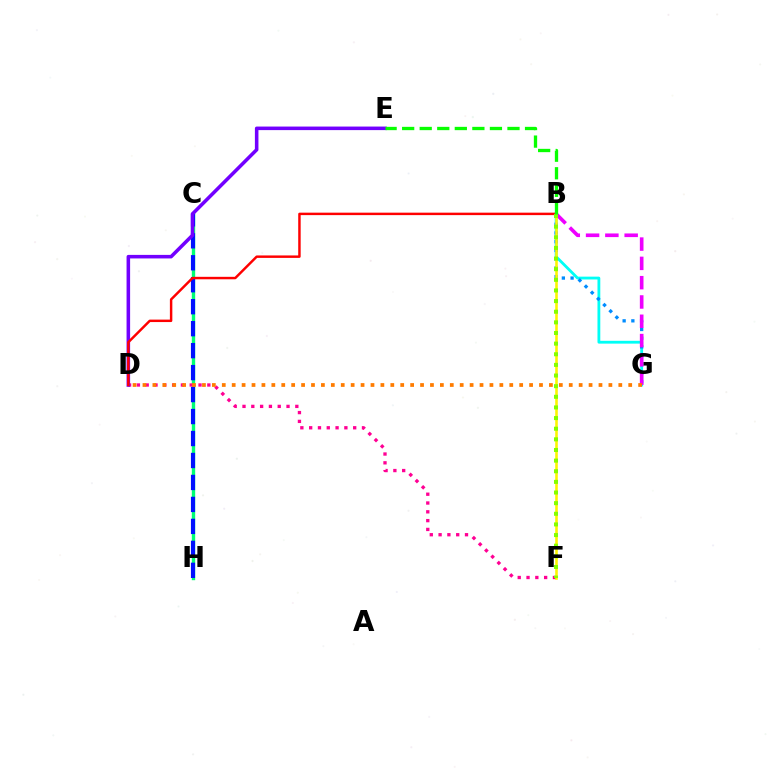{('C', 'H'): [{'color': '#00ff74', 'line_style': 'solid', 'thickness': 2.44}, {'color': '#0010ff', 'line_style': 'dashed', 'thickness': 2.98}], ('D', 'F'): [{'color': '#ff0094', 'line_style': 'dotted', 'thickness': 2.39}], ('B', 'G'): [{'color': '#00fff6', 'line_style': 'solid', 'thickness': 2.03}, {'color': '#008cff', 'line_style': 'dotted', 'thickness': 2.37}, {'color': '#ee00ff', 'line_style': 'dashed', 'thickness': 2.62}], ('D', 'E'): [{'color': '#7200ff', 'line_style': 'solid', 'thickness': 2.56}], ('B', 'D'): [{'color': '#ff0000', 'line_style': 'solid', 'thickness': 1.77}], ('B', 'F'): [{'color': '#fcf500', 'line_style': 'solid', 'thickness': 1.87}, {'color': '#84ff00', 'line_style': 'dotted', 'thickness': 2.89}], ('D', 'G'): [{'color': '#ff7c00', 'line_style': 'dotted', 'thickness': 2.69}], ('B', 'E'): [{'color': '#08ff00', 'line_style': 'dashed', 'thickness': 2.38}]}